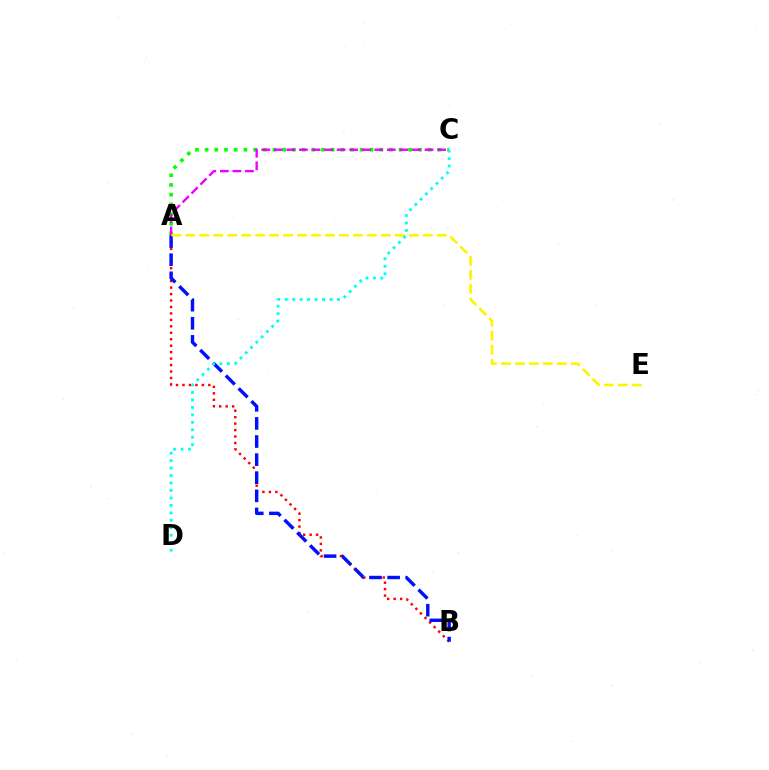{('A', 'C'): [{'color': '#08ff00', 'line_style': 'dotted', 'thickness': 2.64}, {'color': '#ee00ff', 'line_style': 'dashed', 'thickness': 1.71}], ('A', 'B'): [{'color': '#ff0000', 'line_style': 'dotted', 'thickness': 1.75}, {'color': '#0010ff', 'line_style': 'dashed', 'thickness': 2.46}], ('A', 'E'): [{'color': '#fcf500', 'line_style': 'dashed', 'thickness': 1.9}], ('C', 'D'): [{'color': '#00fff6', 'line_style': 'dotted', 'thickness': 2.03}]}